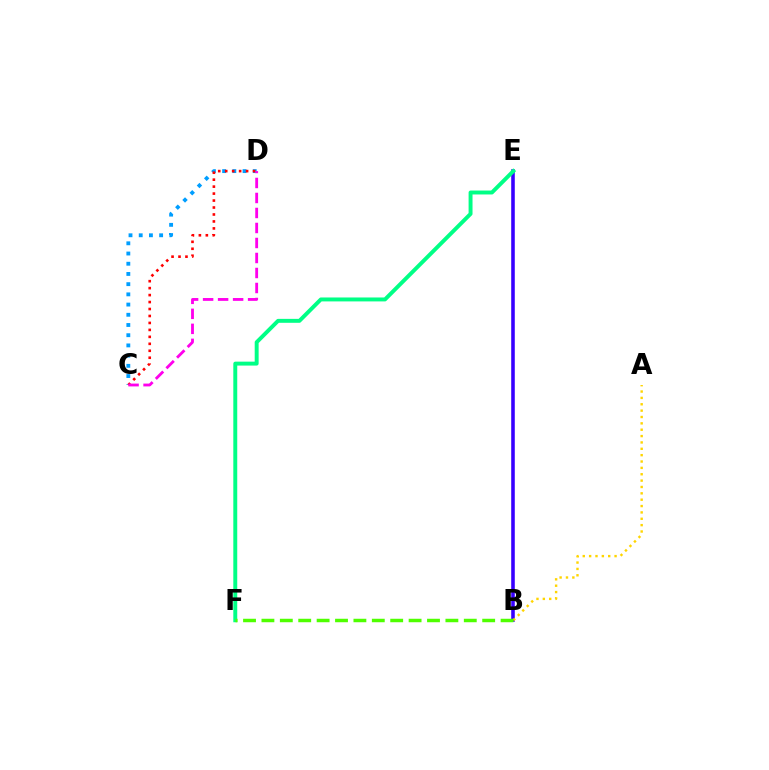{('B', 'E'): [{'color': '#3700ff', 'line_style': 'solid', 'thickness': 2.57}], ('C', 'D'): [{'color': '#009eff', 'line_style': 'dotted', 'thickness': 2.77}, {'color': '#ff0000', 'line_style': 'dotted', 'thickness': 1.89}, {'color': '#ff00ed', 'line_style': 'dashed', 'thickness': 2.04}], ('A', 'B'): [{'color': '#ffd500', 'line_style': 'dotted', 'thickness': 1.73}], ('E', 'F'): [{'color': '#00ff86', 'line_style': 'solid', 'thickness': 2.83}], ('B', 'F'): [{'color': '#4fff00', 'line_style': 'dashed', 'thickness': 2.5}]}